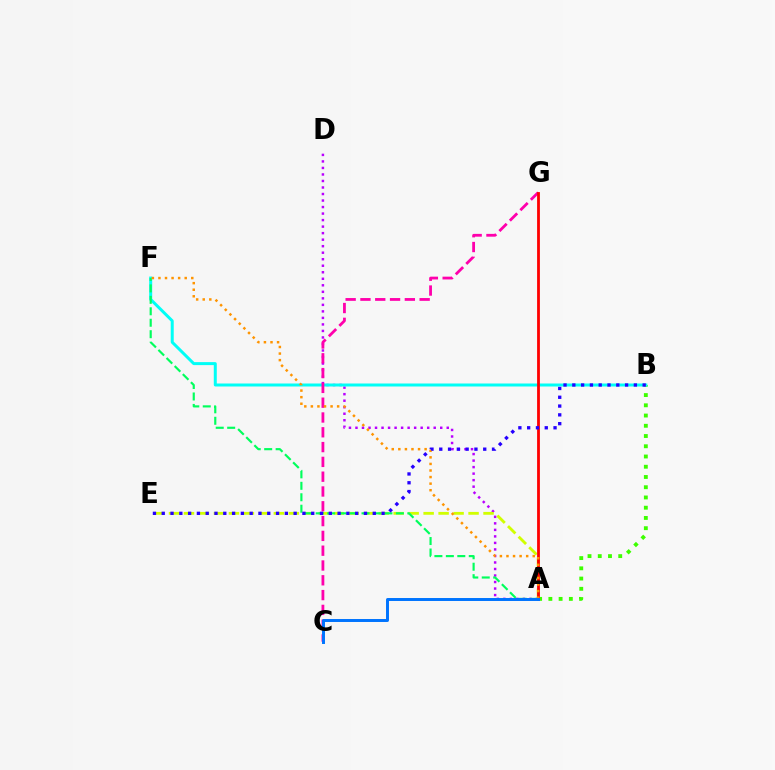{('A', 'D'): [{'color': '#b900ff', 'line_style': 'dotted', 'thickness': 1.77}], ('A', 'B'): [{'color': '#3dff00', 'line_style': 'dotted', 'thickness': 2.78}], ('B', 'F'): [{'color': '#00fff6', 'line_style': 'solid', 'thickness': 2.15}], ('C', 'G'): [{'color': '#ff00ac', 'line_style': 'dashed', 'thickness': 2.01}], ('A', 'E'): [{'color': '#d1ff00', 'line_style': 'dashed', 'thickness': 2.03}], ('A', 'F'): [{'color': '#00ff5c', 'line_style': 'dashed', 'thickness': 1.56}, {'color': '#ff9400', 'line_style': 'dotted', 'thickness': 1.78}], ('A', 'G'): [{'color': '#ff0000', 'line_style': 'solid', 'thickness': 2.02}], ('B', 'E'): [{'color': '#2500ff', 'line_style': 'dotted', 'thickness': 2.39}], ('A', 'C'): [{'color': '#0074ff', 'line_style': 'solid', 'thickness': 2.13}]}